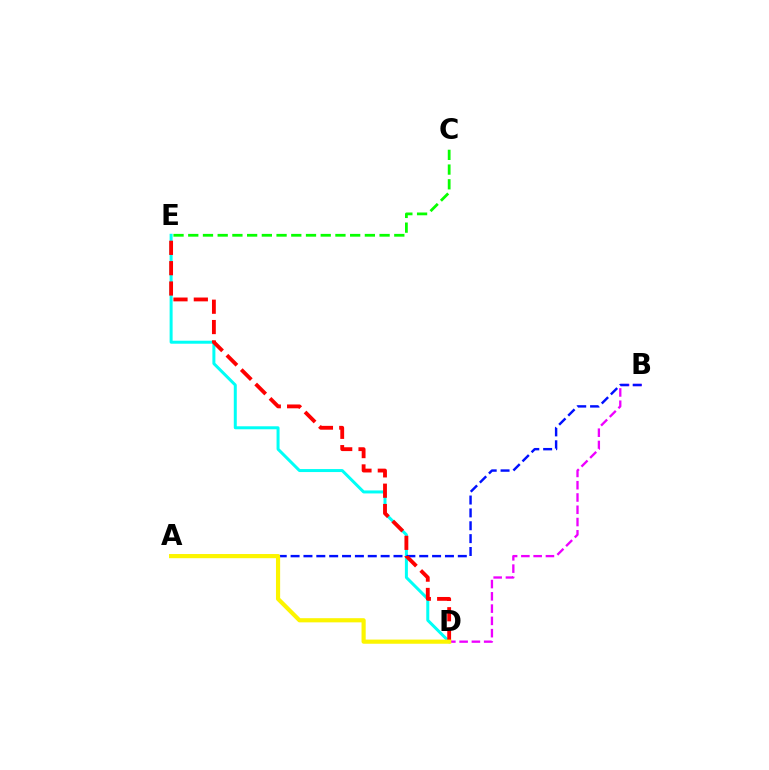{('D', 'E'): [{'color': '#00fff6', 'line_style': 'solid', 'thickness': 2.16}, {'color': '#ff0000', 'line_style': 'dashed', 'thickness': 2.76}], ('B', 'D'): [{'color': '#ee00ff', 'line_style': 'dashed', 'thickness': 1.67}], ('A', 'B'): [{'color': '#0010ff', 'line_style': 'dashed', 'thickness': 1.75}], ('C', 'E'): [{'color': '#08ff00', 'line_style': 'dashed', 'thickness': 2.0}], ('A', 'D'): [{'color': '#fcf500', 'line_style': 'solid', 'thickness': 2.99}]}